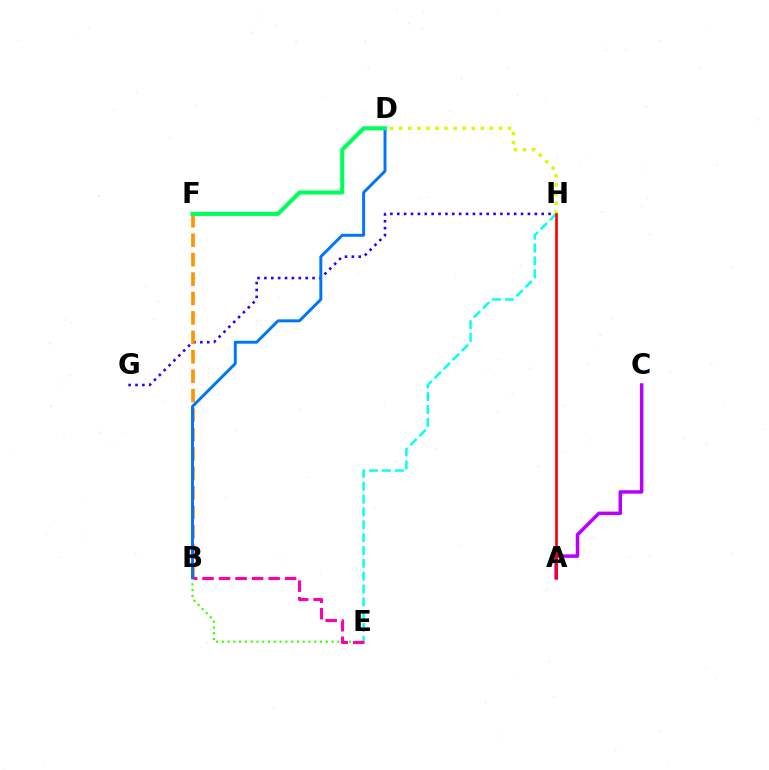{('G', 'H'): [{'color': '#2500ff', 'line_style': 'dotted', 'thickness': 1.87}], ('E', 'H'): [{'color': '#00fff6', 'line_style': 'dashed', 'thickness': 1.74}], ('B', 'E'): [{'color': '#3dff00', 'line_style': 'dotted', 'thickness': 1.57}, {'color': '#ff00ac', 'line_style': 'dashed', 'thickness': 2.24}], ('B', 'F'): [{'color': '#ff9400', 'line_style': 'dashed', 'thickness': 2.64}], ('D', 'H'): [{'color': '#d1ff00', 'line_style': 'dotted', 'thickness': 2.46}], ('A', 'C'): [{'color': '#b900ff', 'line_style': 'solid', 'thickness': 2.52}], ('B', 'D'): [{'color': '#0074ff', 'line_style': 'solid', 'thickness': 2.11}], ('D', 'F'): [{'color': '#00ff5c', 'line_style': 'solid', 'thickness': 2.95}], ('A', 'H'): [{'color': '#ff0000', 'line_style': 'solid', 'thickness': 1.92}]}